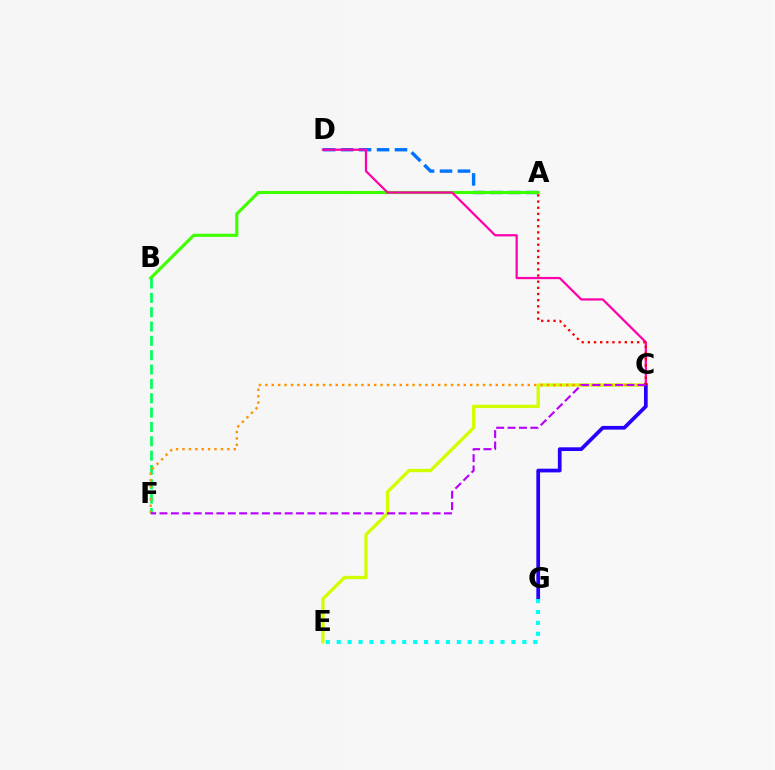{('A', 'D'): [{'color': '#0074ff', 'line_style': 'dashed', 'thickness': 2.44}], ('A', 'B'): [{'color': '#3dff00', 'line_style': 'solid', 'thickness': 2.24}], ('C', 'E'): [{'color': '#d1ff00', 'line_style': 'solid', 'thickness': 2.39}], ('C', 'D'): [{'color': '#ff00ac', 'line_style': 'solid', 'thickness': 1.61}], ('B', 'F'): [{'color': '#00ff5c', 'line_style': 'dashed', 'thickness': 1.95}], ('C', 'G'): [{'color': '#2500ff', 'line_style': 'solid', 'thickness': 2.68}], ('A', 'C'): [{'color': '#ff0000', 'line_style': 'dotted', 'thickness': 1.67}], ('E', 'G'): [{'color': '#00fff6', 'line_style': 'dotted', 'thickness': 2.97}], ('C', 'F'): [{'color': '#ff9400', 'line_style': 'dotted', 'thickness': 1.74}, {'color': '#b900ff', 'line_style': 'dashed', 'thickness': 1.55}]}